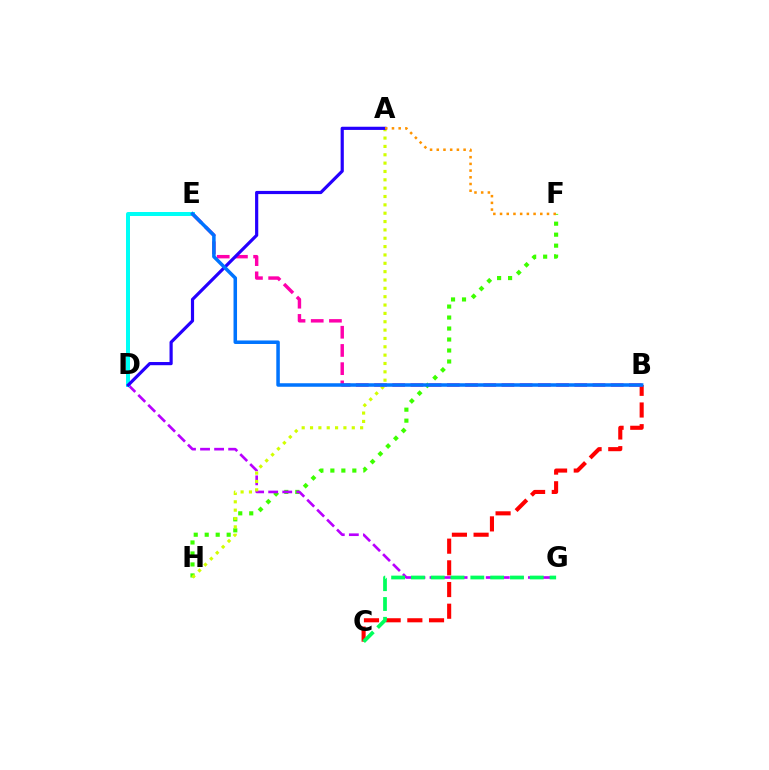{('F', 'H'): [{'color': '#3dff00', 'line_style': 'dotted', 'thickness': 2.98}], ('D', 'G'): [{'color': '#b900ff', 'line_style': 'dashed', 'thickness': 1.91}], ('B', 'C'): [{'color': '#ff0000', 'line_style': 'dashed', 'thickness': 2.95}], ('D', 'E'): [{'color': '#00fff6', 'line_style': 'solid', 'thickness': 2.88}], ('A', 'H'): [{'color': '#d1ff00', 'line_style': 'dotted', 'thickness': 2.27}], ('B', 'E'): [{'color': '#ff00ac', 'line_style': 'dashed', 'thickness': 2.47}, {'color': '#0074ff', 'line_style': 'solid', 'thickness': 2.53}], ('A', 'D'): [{'color': '#2500ff', 'line_style': 'solid', 'thickness': 2.29}], ('C', 'G'): [{'color': '#00ff5c', 'line_style': 'dashed', 'thickness': 2.69}], ('A', 'F'): [{'color': '#ff9400', 'line_style': 'dotted', 'thickness': 1.82}]}